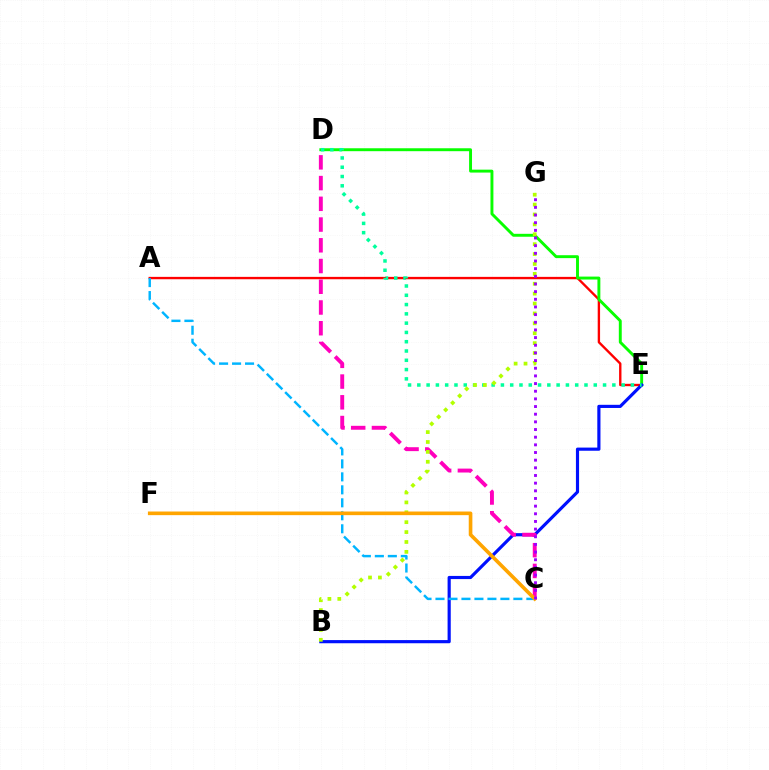{('A', 'E'): [{'color': '#ff0000', 'line_style': 'solid', 'thickness': 1.71}], ('D', 'E'): [{'color': '#08ff00', 'line_style': 'solid', 'thickness': 2.1}, {'color': '#00ff9d', 'line_style': 'dotted', 'thickness': 2.52}], ('B', 'E'): [{'color': '#0010ff', 'line_style': 'solid', 'thickness': 2.27}], ('A', 'C'): [{'color': '#00b5ff', 'line_style': 'dashed', 'thickness': 1.76}], ('C', 'D'): [{'color': '#ff00bd', 'line_style': 'dashed', 'thickness': 2.82}], ('B', 'G'): [{'color': '#b3ff00', 'line_style': 'dotted', 'thickness': 2.69}], ('C', 'F'): [{'color': '#ffa500', 'line_style': 'solid', 'thickness': 2.62}], ('C', 'G'): [{'color': '#9b00ff', 'line_style': 'dotted', 'thickness': 2.08}]}